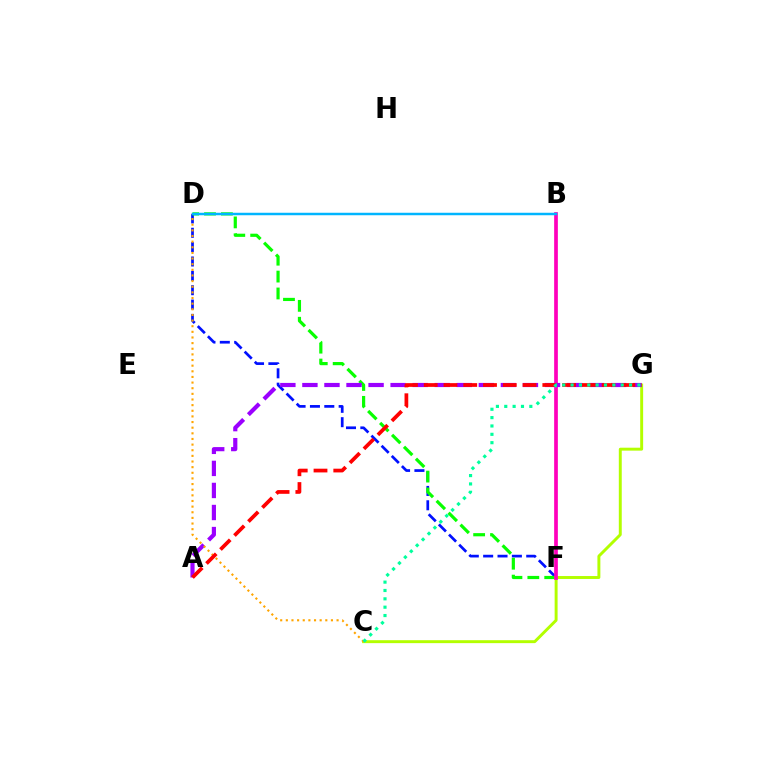{('D', 'F'): [{'color': '#0010ff', 'line_style': 'dashed', 'thickness': 1.95}, {'color': '#08ff00', 'line_style': 'dashed', 'thickness': 2.29}], ('C', 'G'): [{'color': '#b3ff00', 'line_style': 'solid', 'thickness': 2.12}, {'color': '#00ff9d', 'line_style': 'dotted', 'thickness': 2.27}], ('B', 'F'): [{'color': '#ff00bd', 'line_style': 'solid', 'thickness': 2.67}], ('A', 'G'): [{'color': '#9b00ff', 'line_style': 'dashed', 'thickness': 3.0}, {'color': '#ff0000', 'line_style': 'dashed', 'thickness': 2.69}], ('C', 'D'): [{'color': '#ffa500', 'line_style': 'dotted', 'thickness': 1.53}], ('B', 'D'): [{'color': '#00b5ff', 'line_style': 'solid', 'thickness': 1.79}]}